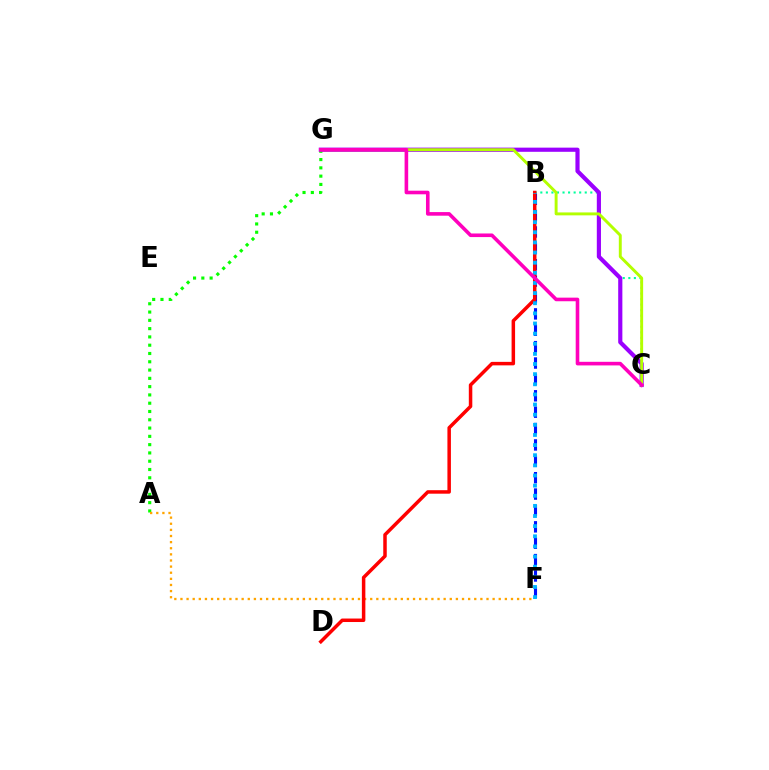{('A', 'G'): [{'color': '#08ff00', 'line_style': 'dotted', 'thickness': 2.25}], ('B', 'F'): [{'color': '#0010ff', 'line_style': 'dashed', 'thickness': 2.23}, {'color': '#00b5ff', 'line_style': 'dotted', 'thickness': 2.75}], ('B', 'C'): [{'color': '#00ff9d', 'line_style': 'dotted', 'thickness': 1.51}], ('C', 'G'): [{'color': '#9b00ff', 'line_style': 'solid', 'thickness': 3.0}, {'color': '#b3ff00', 'line_style': 'solid', 'thickness': 2.11}, {'color': '#ff00bd', 'line_style': 'solid', 'thickness': 2.59}], ('A', 'F'): [{'color': '#ffa500', 'line_style': 'dotted', 'thickness': 1.66}], ('B', 'D'): [{'color': '#ff0000', 'line_style': 'solid', 'thickness': 2.52}]}